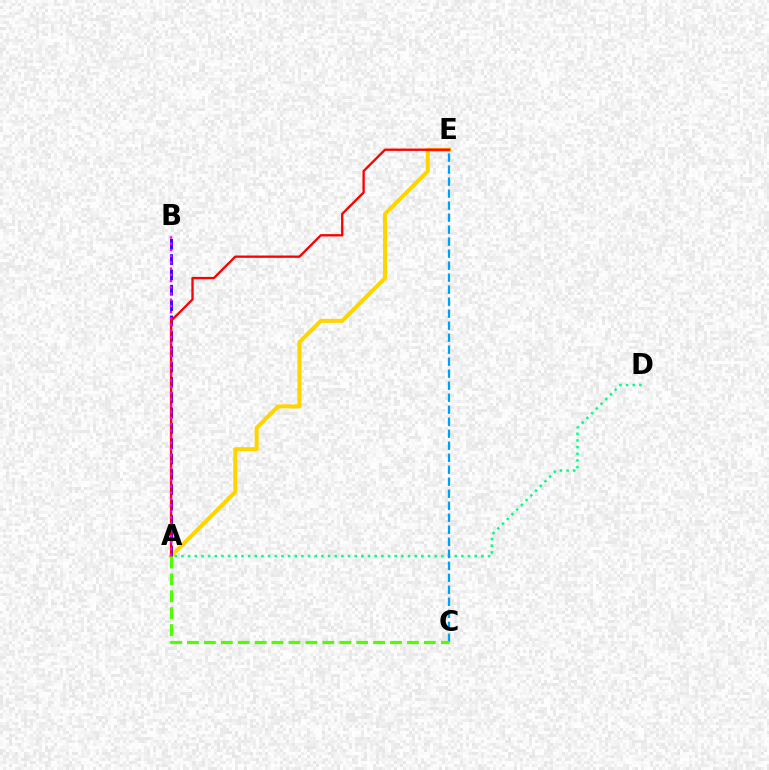{('A', 'E'): [{'color': '#ffd500', 'line_style': 'solid', 'thickness': 2.9}, {'color': '#ff0000', 'line_style': 'solid', 'thickness': 1.68}], ('A', 'B'): [{'color': '#3700ff', 'line_style': 'dashed', 'thickness': 2.09}, {'color': '#ff00ed', 'line_style': 'dotted', 'thickness': 1.69}], ('A', 'D'): [{'color': '#00ff86', 'line_style': 'dotted', 'thickness': 1.81}], ('C', 'E'): [{'color': '#009eff', 'line_style': 'dashed', 'thickness': 1.63}], ('A', 'C'): [{'color': '#4fff00', 'line_style': 'dashed', 'thickness': 2.3}]}